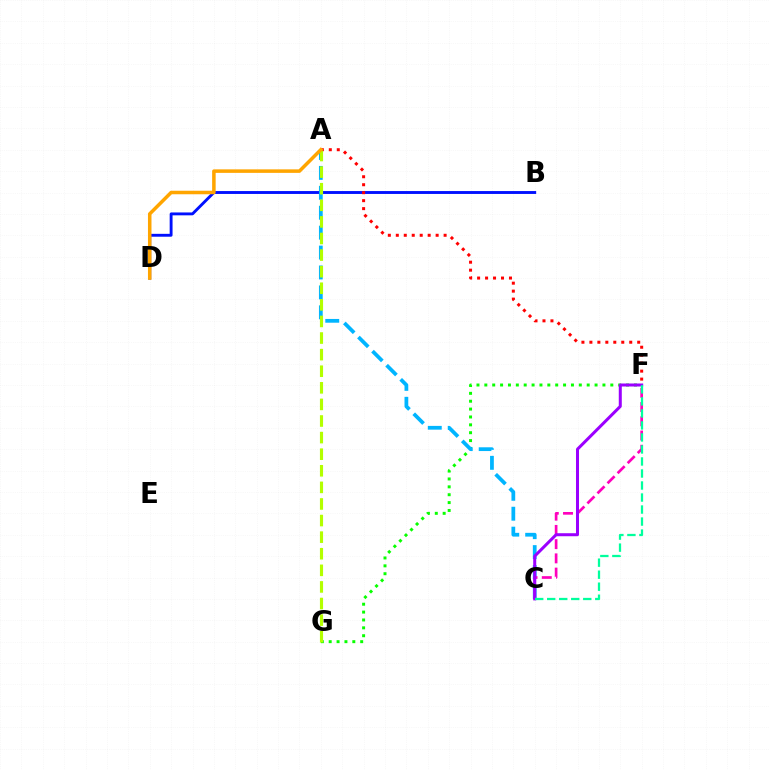{('F', 'G'): [{'color': '#08ff00', 'line_style': 'dotted', 'thickness': 2.14}], ('B', 'D'): [{'color': '#0010ff', 'line_style': 'solid', 'thickness': 2.08}], ('A', 'C'): [{'color': '#00b5ff', 'line_style': 'dashed', 'thickness': 2.71}], ('A', 'F'): [{'color': '#ff0000', 'line_style': 'dotted', 'thickness': 2.16}], ('C', 'F'): [{'color': '#ff00bd', 'line_style': 'dashed', 'thickness': 1.93}, {'color': '#9b00ff', 'line_style': 'solid', 'thickness': 2.17}, {'color': '#00ff9d', 'line_style': 'dashed', 'thickness': 1.63}], ('A', 'G'): [{'color': '#b3ff00', 'line_style': 'dashed', 'thickness': 2.25}], ('A', 'D'): [{'color': '#ffa500', 'line_style': 'solid', 'thickness': 2.54}]}